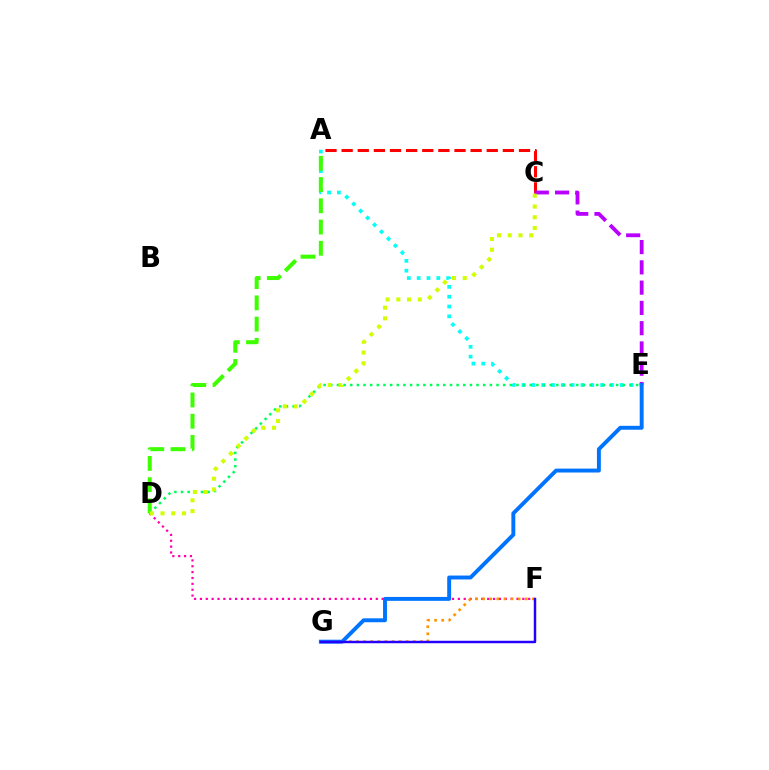{('A', 'E'): [{'color': '#00fff6', 'line_style': 'dotted', 'thickness': 2.67}], ('A', 'D'): [{'color': '#3dff00', 'line_style': 'dashed', 'thickness': 2.89}], ('D', 'E'): [{'color': '#00ff5c', 'line_style': 'dotted', 'thickness': 1.81}], ('A', 'C'): [{'color': '#ff0000', 'line_style': 'dashed', 'thickness': 2.19}], ('D', 'F'): [{'color': '#ff00ac', 'line_style': 'dotted', 'thickness': 1.59}], ('C', 'E'): [{'color': '#b900ff', 'line_style': 'dashed', 'thickness': 2.75}], ('F', 'G'): [{'color': '#ff9400', 'line_style': 'dotted', 'thickness': 1.93}, {'color': '#2500ff', 'line_style': 'solid', 'thickness': 1.77}], ('E', 'G'): [{'color': '#0074ff', 'line_style': 'solid', 'thickness': 2.81}], ('C', 'D'): [{'color': '#d1ff00', 'line_style': 'dotted', 'thickness': 2.92}]}